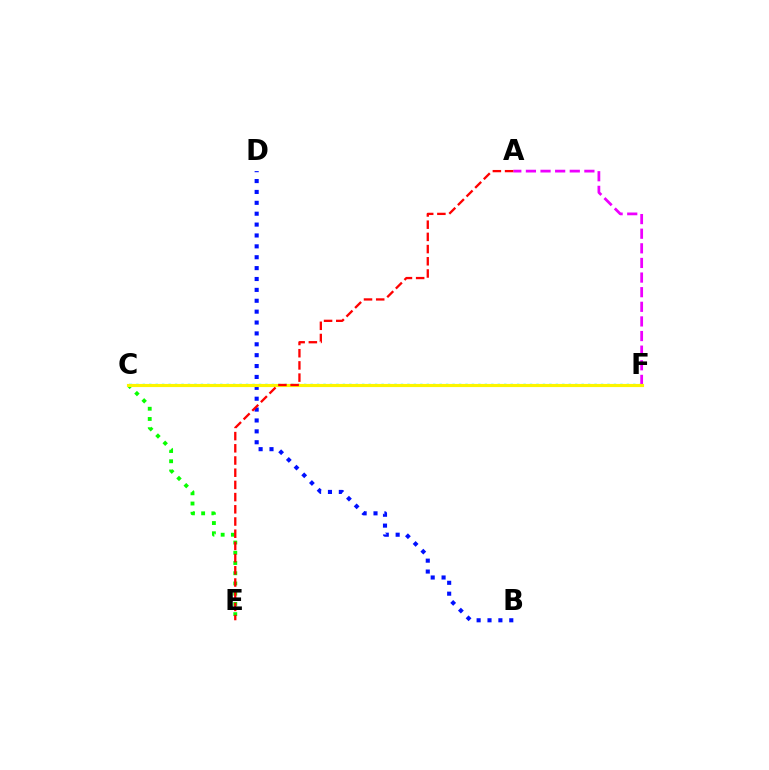{('C', 'F'): [{'color': '#00fff6', 'line_style': 'dotted', 'thickness': 1.75}, {'color': '#fcf500', 'line_style': 'solid', 'thickness': 2.26}], ('B', 'D'): [{'color': '#0010ff', 'line_style': 'dotted', 'thickness': 2.96}], ('A', 'F'): [{'color': '#ee00ff', 'line_style': 'dashed', 'thickness': 1.99}], ('C', 'E'): [{'color': '#08ff00', 'line_style': 'dotted', 'thickness': 2.78}], ('A', 'E'): [{'color': '#ff0000', 'line_style': 'dashed', 'thickness': 1.66}]}